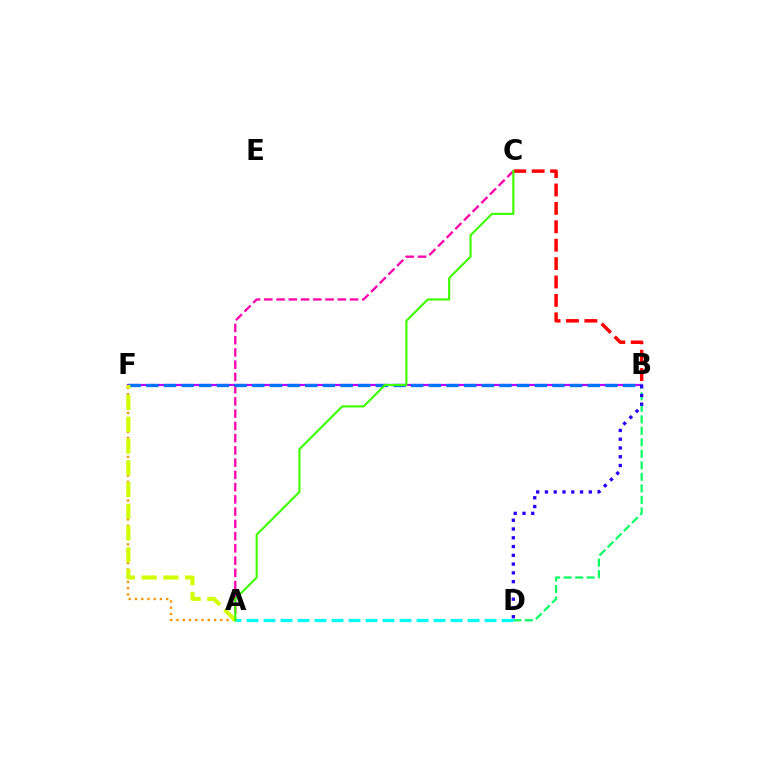{('A', 'C'): [{'color': '#ff00ac', 'line_style': 'dashed', 'thickness': 1.66}, {'color': '#3dff00', 'line_style': 'solid', 'thickness': 1.53}], ('B', 'F'): [{'color': '#b900ff', 'line_style': 'solid', 'thickness': 1.58}, {'color': '#0074ff', 'line_style': 'dashed', 'thickness': 2.4}], ('B', 'D'): [{'color': '#00ff5c', 'line_style': 'dashed', 'thickness': 1.56}, {'color': '#2500ff', 'line_style': 'dotted', 'thickness': 2.38}], ('A', 'D'): [{'color': '#00fff6', 'line_style': 'dashed', 'thickness': 2.31}], ('A', 'F'): [{'color': '#ff9400', 'line_style': 'dotted', 'thickness': 1.7}, {'color': '#d1ff00', 'line_style': 'dashed', 'thickness': 2.96}], ('B', 'C'): [{'color': '#ff0000', 'line_style': 'dashed', 'thickness': 2.5}]}